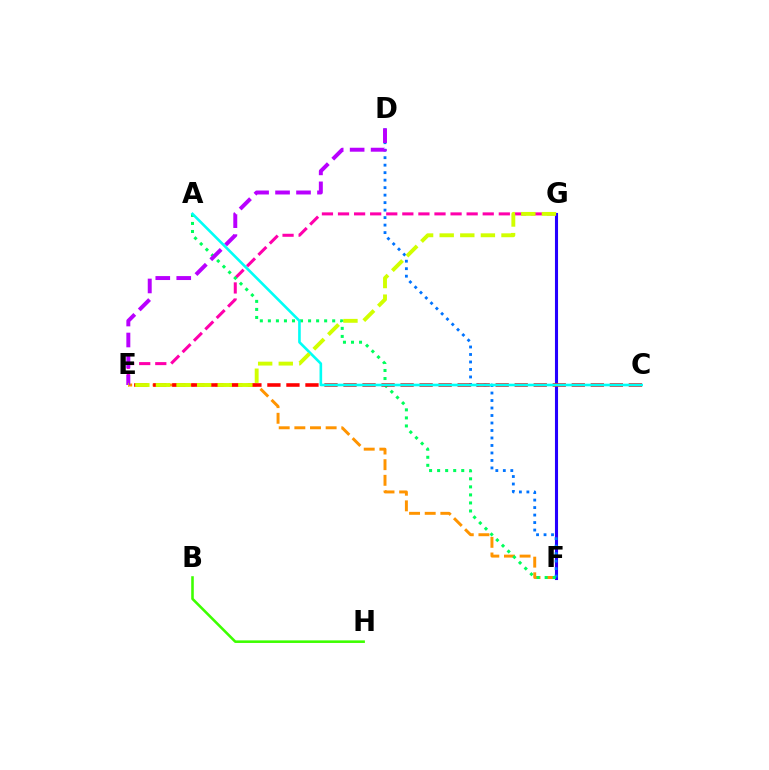{('E', 'G'): [{'color': '#ff00ac', 'line_style': 'dashed', 'thickness': 2.18}, {'color': '#d1ff00', 'line_style': 'dashed', 'thickness': 2.8}], ('E', 'F'): [{'color': '#ff9400', 'line_style': 'dashed', 'thickness': 2.13}], ('F', 'G'): [{'color': '#2500ff', 'line_style': 'solid', 'thickness': 2.22}], ('D', 'F'): [{'color': '#0074ff', 'line_style': 'dotted', 'thickness': 2.04}], ('A', 'F'): [{'color': '#00ff5c', 'line_style': 'dotted', 'thickness': 2.18}], ('B', 'H'): [{'color': '#3dff00', 'line_style': 'solid', 'thickness': 1.86}], ('D', 'E'): [{'color': '#b900ff', 'line_style': 'dashed', 'thickness': 2.85}], ('C', 'E'): [{'color': '#ff0000', 'line_style': 'dashed', 'thickness': 2.58}], ('A', 'C'): [{'color': '#00fff6', 'line_style': 'solid', 'thickness': 1.89}]}